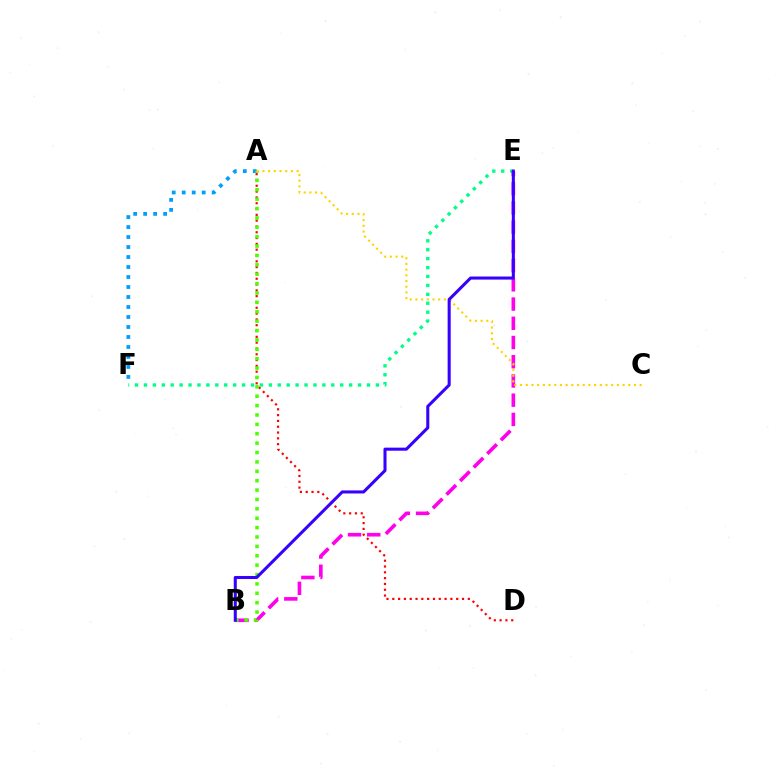{('E', 'F'): [{'color': '#00ff86', 'line_style': 'dotted', 'thickness': 2.42}], ('B', 'E'): [{'color': '#ff00ed', 'line_style': 'dashed', 'thickness': 2.61}, {'color': '#3700ff', 'line_style': 'solid', 'thickness': 2.2}], ('A', 'D'): [{'color': '#ff0000', 'line_style': 'dotted', 'thickness': 1.58}], ('A', 'F'): [{'color': '#009eff', 'line_style': 'dotted', 'thickness': 2.71}], ('A', 'B'): [{'color': '#4fff00', 'line_style': 'dotted', 'thickness': 2.55}], ('A', 'C'): [{'color': '#ffd500', 'line_style': 'dotted', 'thickness': 1.55}]}